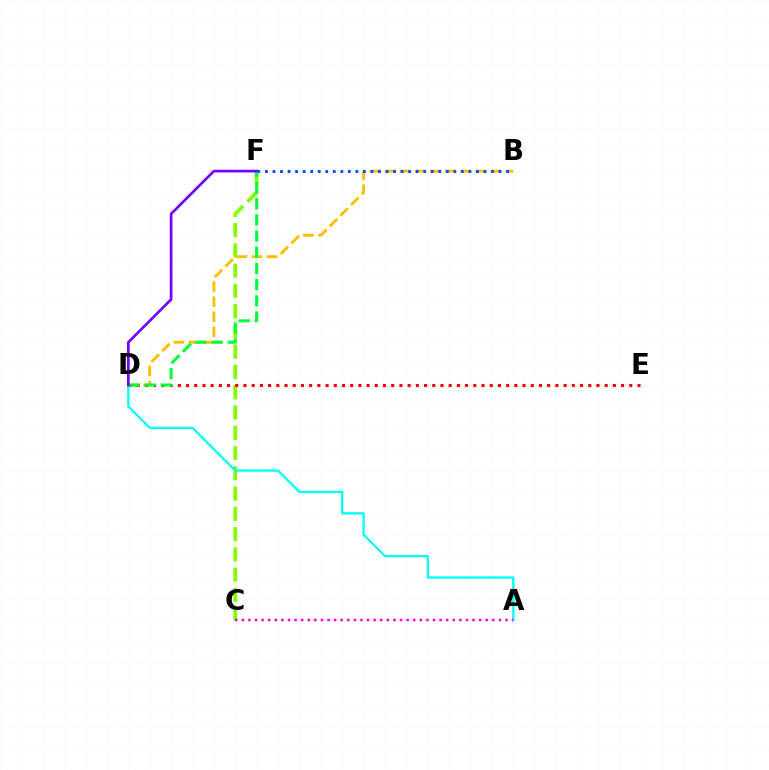{('C', 'F'): [{'color': '#84ff00', 'line_style': 'dashed', 'thickness': 2.75}], ('B', 'D'): [{'color': '#ffbd00', 'line_style': 'dashed', 'thickness': 2.05}], ('D', 'E'): [{'color': '#ff0000', 'line_style': 'dotted', 'thickness': 2.23}], ('B', 'F'): [{'color': '#004bff', 'line_style': 'dotted', 'thickness': 2.05}], ('D', 'F'): [{'color': '#00ff39', 'line_style': 'dashed', 'thickness': 2.2}, {'color': '#7200ff', 'line_style': 'solid', 'thickness': 1.95}], ('A', 'D'): [{'color': '#00fff6', 'line_style': 'solid', 'thickness': 1.64}], ('A', 'C'): [{'color': '#ff00cf', 'line_style': 'dotted', 'thickness': 1.79}]}